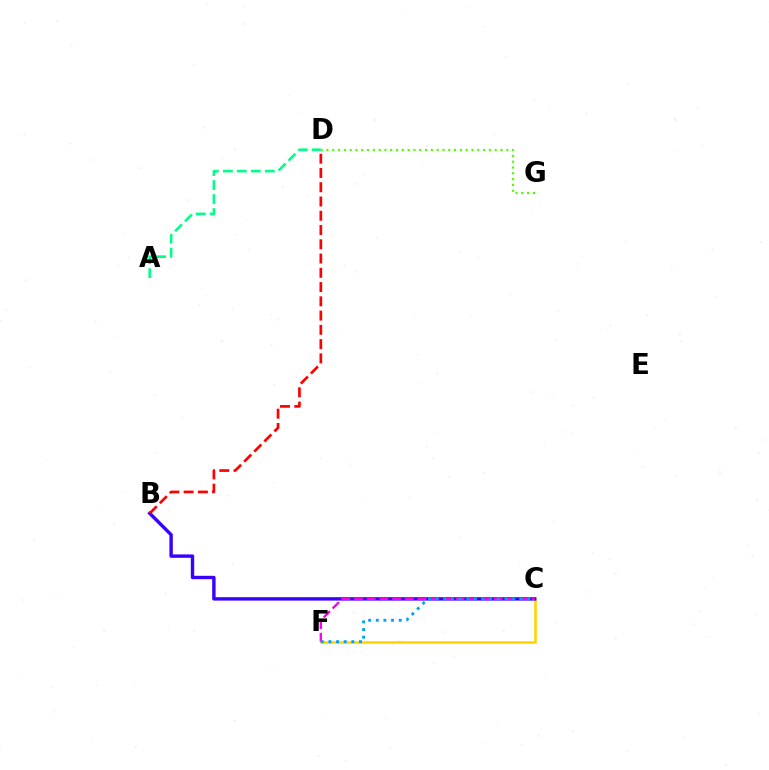{('D', 'G'): [{'color': '#4fff00', 'line_style': 'dotted', 'thickness': 1.58}], ('C', 'F'): [{'color': '#ffd500', 'line_style': 'solid', 'thickness': 1.87}, {'color': '#ff00ed', 'line_style': 'dashed', 'thickness': 1.72}, {'color': '#009eff', 'line_style': 'dotted', 'thickness': 2.08}], ('B', 'C'): [{'color': '#3700ff', 'line_style': 'solid', 'thickness': 2.44}], ('B', 'D'): [{'color': '#ff0000', 'line_style': 'dashed', 'thickness': 1.94}], ('A', 'D'): [{'color': '#00ff86', 'line_style': 'dashed', 'thickness': 1.9}]}